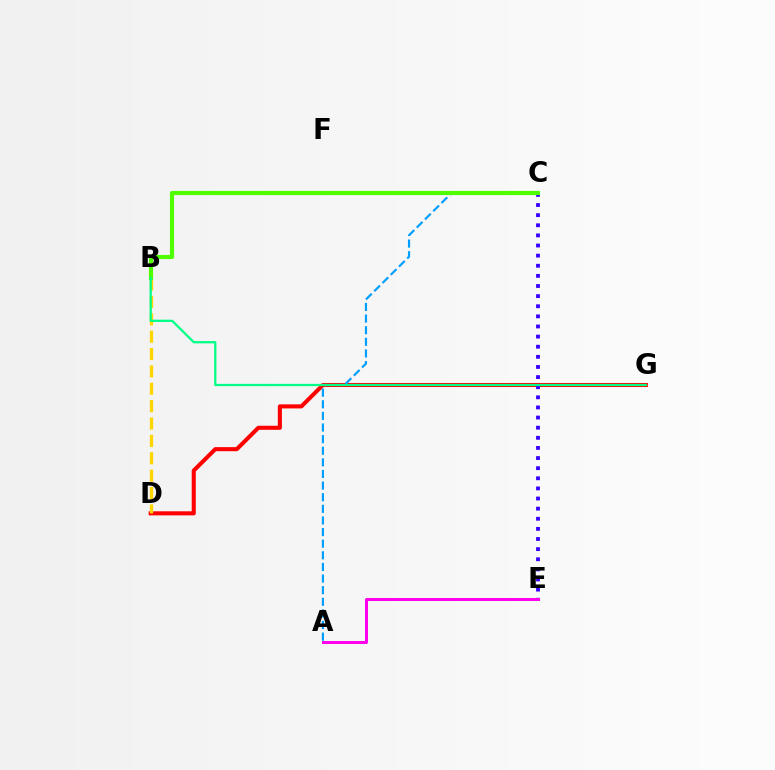{('D', 'G'): [{'color': '#ff0000', 'line_style': 'solid', 'thickness': 2.93}], ('C', 'E'): [{'color': '#3700ff', 'line_style': 'dotted', 'thickness': 2.75}], ('A', 'E'): [{'color': '#ff00ed', 'line_style': 'solid', 'thickness': 2.15}], ('A', 'C'): [{'color': '#009eff', 'line_style': 'dashed', 'thickness': 1.58}], ('B', 'D'): [{'color': '#ffd500', 'line_style': 'dashed', 'thickness': 2.36}], ('B', 'C'): [{'color': '#4fff00', 'line_style': 'solid', 'thickness': 2.97}], ('B', 'G'): [{'color': '#00ff86', 'line_style': 'solid', 'thickness': 1.64}]}